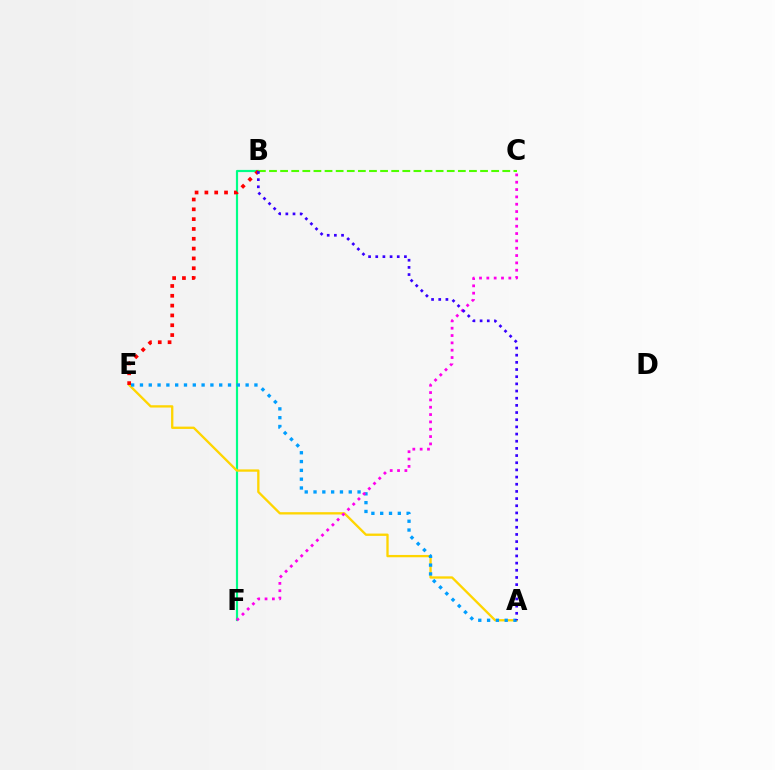{('B', 'F'): [{'color': '#00ff86', 'line_style': 'solid', 'thickness': 1.56}], ('A', 'E'): [{'color': '#ffd500', 'line_style': 'solid', 'thickness': 1.67}, {'color': '#009eff', 'line_style': 'dotted', 'thickness': 2.39}], ('B', 'C'): [{'color': '#4fff00', 'line_style': 'dashed', 'thickness': 1.51}], ('B', 'E'): [{'color': '#ff0000', 'line_style': 'dotted', 'thickness': 2.67}], ('C', 'F'): [{'color': '#ff00ed', 'line_style': 'dotted', 'thickness': 1.99}], ('A', 'B'): [{'color': '#3700ff', 'line_style': 'dotted', 'thickness': 1.95}]}